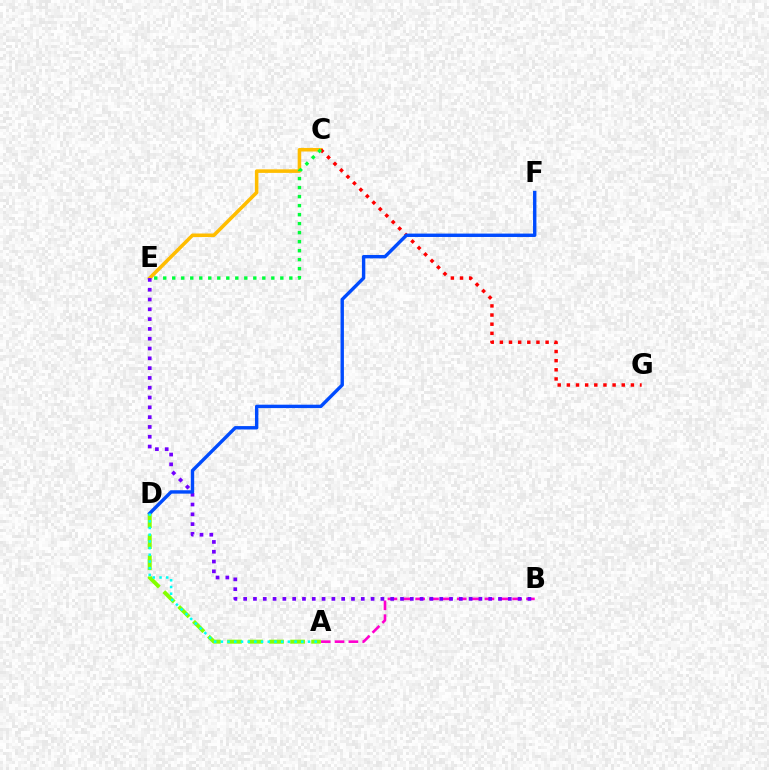{('C', 'E'): [{'color': '#ffbd00', 'line_style': 'solid', 'thickness': 2.57}, {'color': '#00ff39', 'line_style': 'dotted', 'thickness': 2.45}], ('C', 'G'): [{'color': '#ff0000', 'line_style': 'dotted', 'thickness': 2.49}], ('A', 'B'): [{'color': '#ff00cf', 'line_style': 'dashed', 'thickness': 1.88}], ('A', 'D'): [{'color': '#84ff00', 'line_style': 'dashed', 'thickness': 2.86}, {'color': '#00fff6', 'line_style': 'dotted', 'thickness': 1.82}], ('B', 'E'): [{'color': '#7200ff', 'line_style': 'dotted', 'thickness': 2.66}], ('D', 'F'): [{'color': '#004bff', 'line_style': 'solid', 'thickness': 2.44}]}